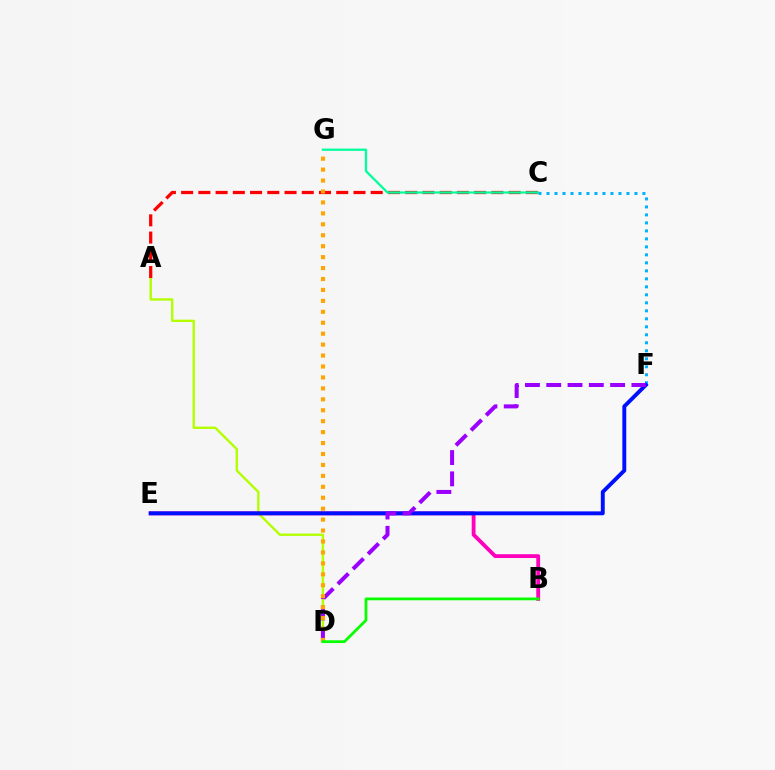{('A', 'D'): [{'color': '#b3ff00', 'line_style': 'solid', 'thickness': 1.71}], ('A', 'C'): [{'color': '#ff0000', 'line_style': 'dashed', 'thickness': 2.34}], ('C', 'G'): [{'color': '#00ff9d', 'line_style': 'solid', 'thickness': 1.64}], ('C', 'F'): [{'color': '#00b5ff', 'line_style': 'dotted', 'thickness': 2.17}], ('B', 'E'): [{'color': '#ff00bd', 'line_style': 'solid', 'thickness': 2.76}], ('E', 'F'): [{'color': '#0010ff', 'line_style': 'solid', 'thickness': 2.81}], ('D', 'F'): [{'color': '#9b00ff', 'line_style': 'dashed', 'thickness': 2.89}], ('D', 'G'): [{'color': '#ffa500', 'line_style': 'dotted', 'thickness': 2.97}], ('B', 'D'): [{'color': '#08ff00', 'line_style': 'solid', 'thickness': 1.99}]}